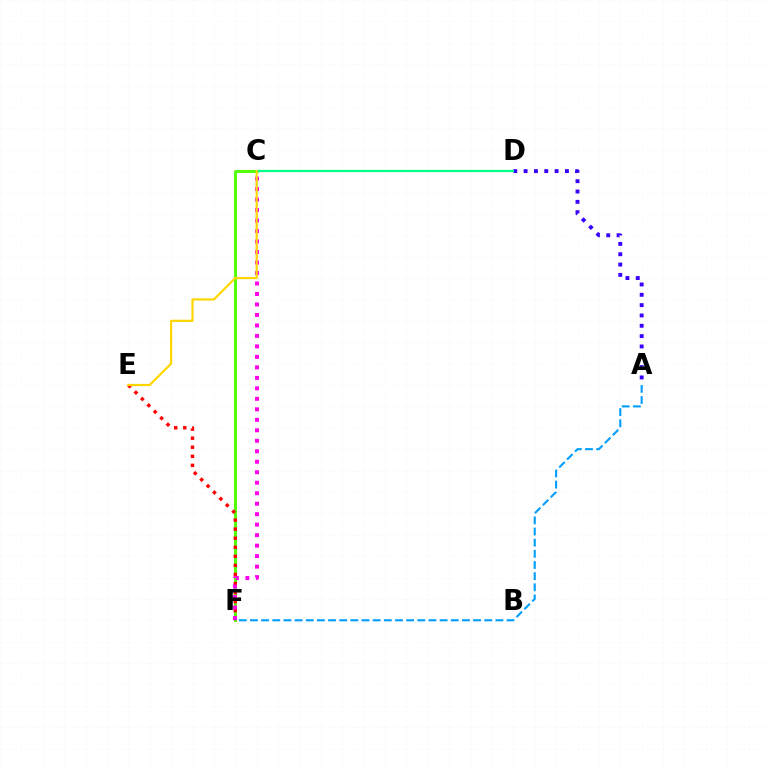{('A', 'D'): [{'color': '#3700ff', 'line_style': 'dotted', 'thickness': 2.81}], ('C', 'F'): [{'color': '#4fff00', 'line_style': 'solid', 'thickness': 2.1}, {'color': '#ff00ed', 'line_style': 'dotted', 'thickness': 2.85}], ('E', 'F'): [{'color': '#ff0000', 'line_style': 'dotted', 'thickness': 2.46}], ('C', 'D'): [{'color': '#00ff86', 'line_style': 'solid', 'thickness': 1.61}], ('C', 'E'): [{'color': '#ffd500', 'line_style': 'solid', 'thickness': 1.58}], ('A', 'F'): [{'color': '#009eff', 'line_style': 'dashed', 'thickness': 1.52}]}